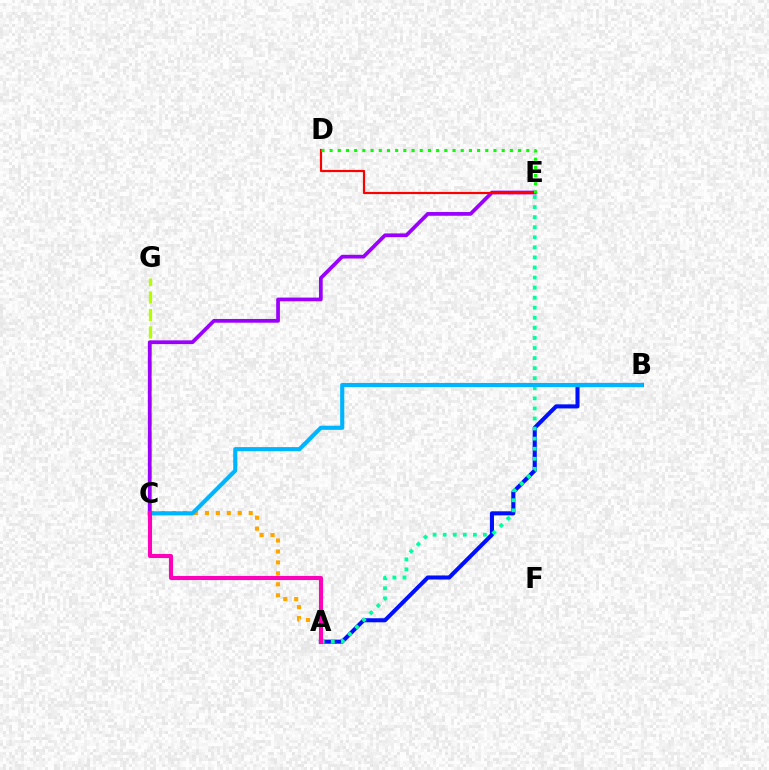{('A', 'B'): [{'color': '#0010ff', 'line_style': 'solid', 'thickness': 2.94}], ('A', 'C'): [{'color': '#ffa500', 'line_style': 'dotted', 'thickness': 2.98}, {'color': '#ff00bd', 'line_style': 'solid', 'thickness': 2.95}], ('C', 'G'): [{'color': '#b3ff00', 'line_style': 'dashed', 'thickness': 2.38}], ('C', 'E'): [{'color': '#9b00ff', 'line_style': 'solid', 'thickness': 2.69}], ('D', 'E'): [{'color': '#ff0000', 'line_style': 'solid', 'thickness': 1.57}, {'color': '#08ff00', 'line_style': 'dotted', 'thickness': 2.23}], ('A', 'E'): [{'color': '#00ff9d', 'line_style': 'dotted', 'thickness': 2.74}], ('B', 'C'): [{'color': '#00b5ff', 'line_style': 'solid', 'thickness': 2.98}]}